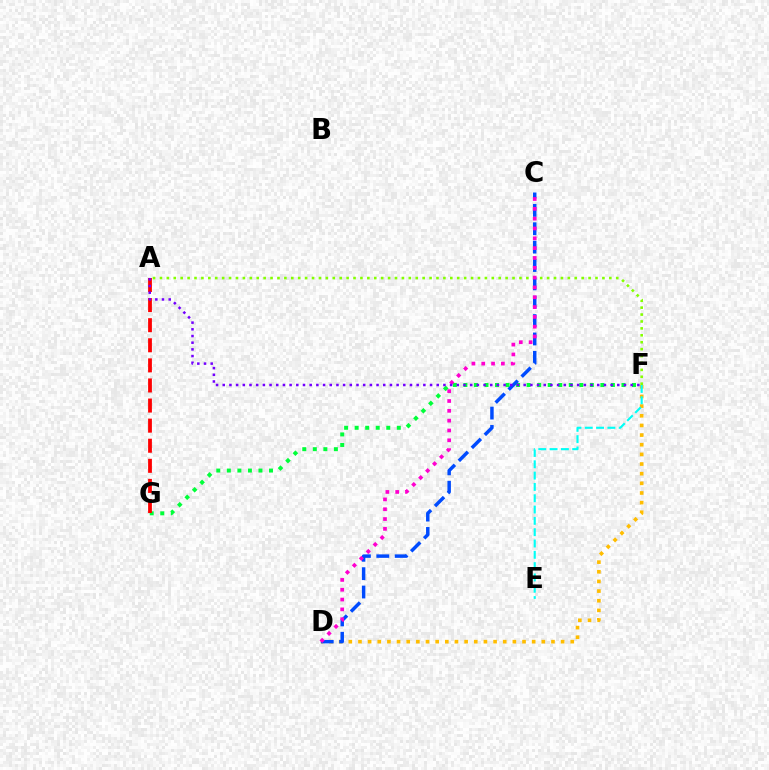{('F', 'G'): [{'color': '#00ff39', 'line_style': 'dotted', 'thickness': 2.86}], ('A', 'F'): [{'color': '#84ff00', 'line_style': 'dotted', 'thickness': 1.88}, {'color': '#7200ff', 'line_style': 'dotted', 'thickness': 1.82}], ('D', 'F'): [{'color': '#ffbd00', 'line_style': 'dotted', 'thickness': 2.62}], ('C', 'D'): [{'color': '#004bff', 'line_style': 'dashed', 'thickness': 2.5}, {'color': '#ff00cf', 'line_style': 'dotted', 'thickness': 2.67}], ('A', 'G'): [{'color': '#ff0000', 'line_style': 'dashed', 'thickness': 2.73}], ('E', 'F'): [{'color': '#00fff6', 'line_style': 'dashed', 'thickness': 1.54}]}